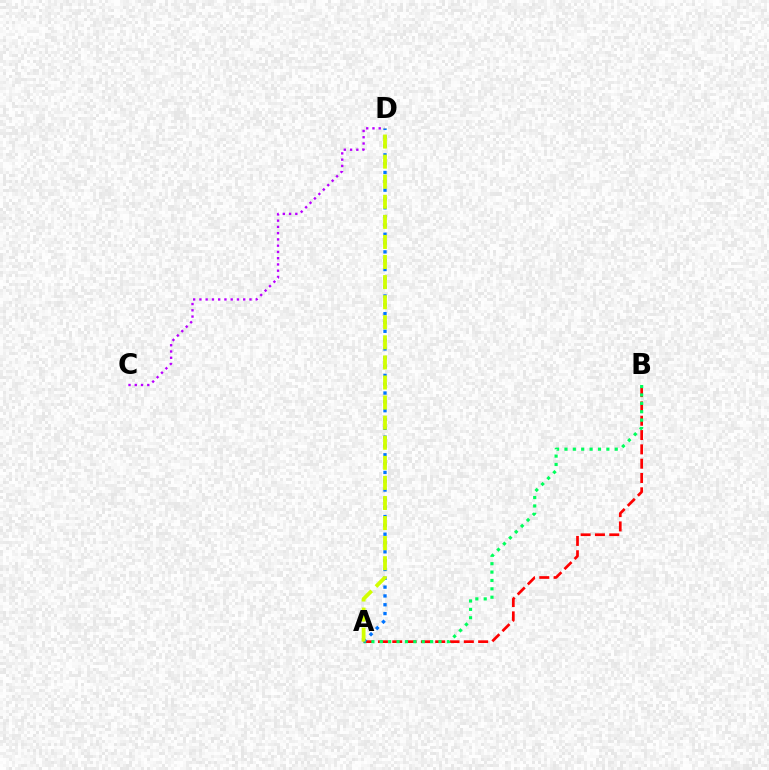{('A', 'B'): [{'color': '#ff0000', 'line_style': 'dashed', 'thickness': 1.95}, {'color': '#00ff5c', 'line_style': 'dotted', 'thickness': 2.28}], ('A', 'D'): [{'color': '#0074ff', 'line_style': 'dotted', 'thickness': 2.4}, {'color': '#d1ff00', 'line_style': 'dashed', 'thickness': 2.73}], ('C', 'D'): [{'color': '#b900ff', 'line_style': 'dotted', 'thickness': 1.7}]}